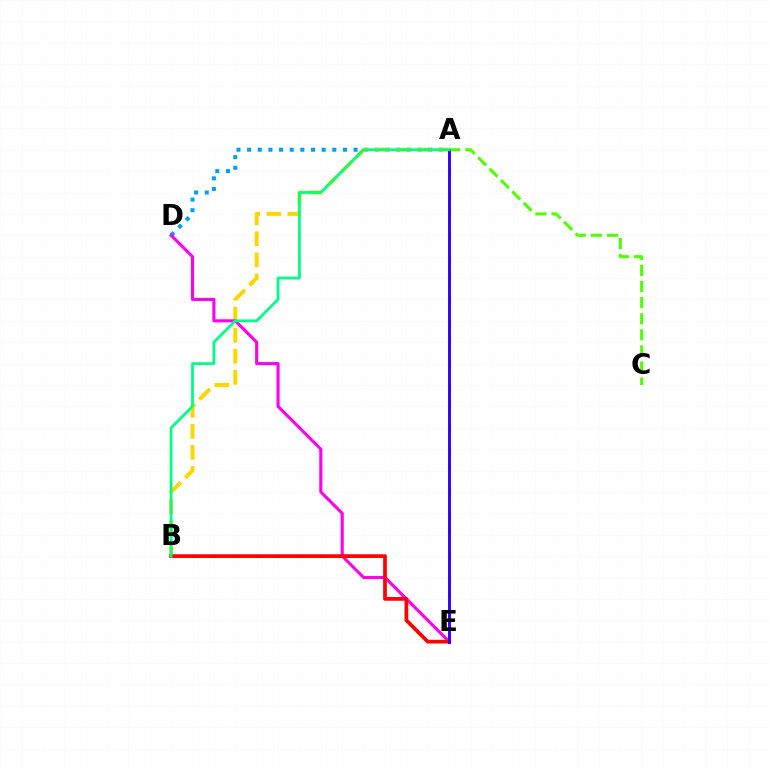{('A', 'D'): [{'color': '#009eff', 'line_style': 'dotted', 'thickness': 2.89}], ('A', 'B'): [{'color': '#ffd500', 'line_style': 'dashed', 'thickness': 2.86}, {'color': '#00ff86', 'line_style': 'solid', 'thickness': 2.01}], ('D', 'E'): [{'color': '#ff00ed', 'line_style': 'solid', 'thickness': 2.23}], ('A', 'C'): [{'color': '#4fff00', 'line_style': 'dashed', 'thickness': 2.19}], ('B', 'E'): [{'color': '#ff0000', 'line_style': 'solid', 'thickness': 2.68}], ('A', 'E'): [{'color': '#3700ff', 'line_style': 'solid', 'thickness': 2.11}]}